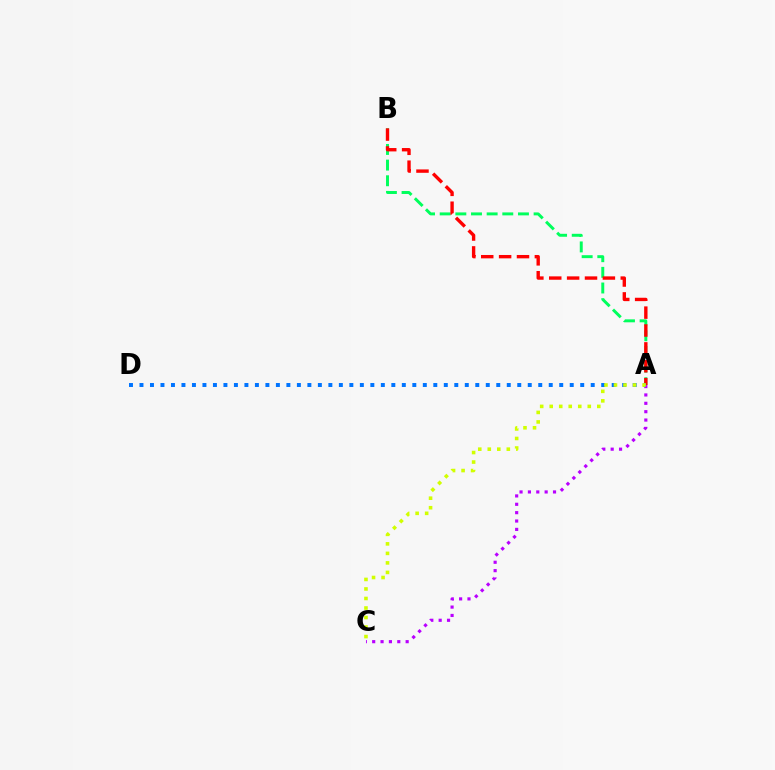{('A', 'B'): [{'color': '#00ff5c', 'line_style': 'dashed', 'thickness': 2.13}, {'color': '#ff0000', 'line_style': 'dashed', 'thickness': 2.43}], ('A', 'C'): [{'color': '#b900ff', 'line_style': 'dotted', 'thickness': 2.27}, {'color': '#d1ff00', 'line_style': 'dotted', 'thickness': 2.59}], ('A', 'D'): [{'color': '#0074ff', 'line_style': 'dotted', 'thickness': 2.85}]}